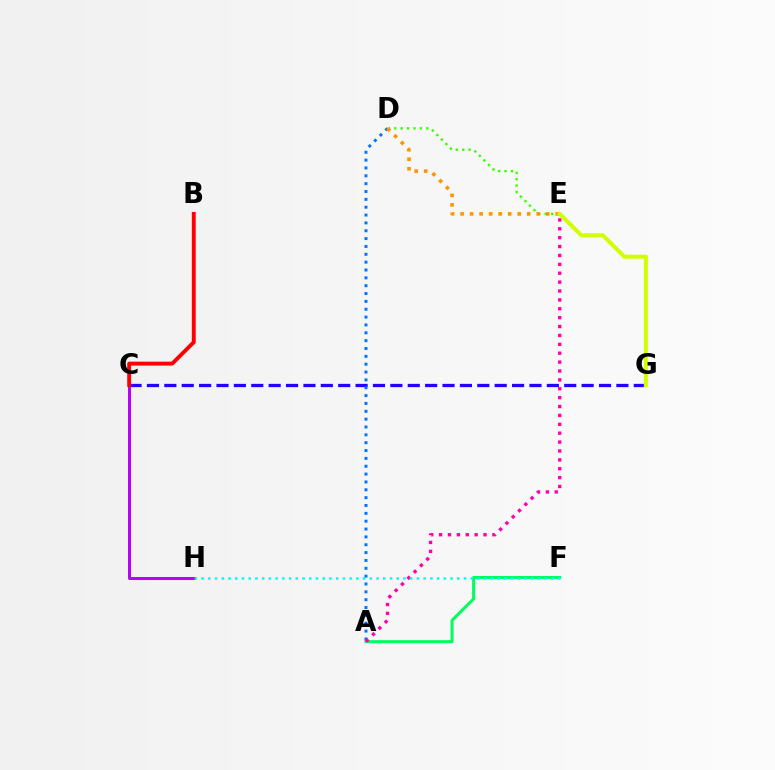{('C', 'G'): [{'color': '#2500ff', 'line_style': 'dashed', 'thickness': 2.36}], ('A', 'F'): [{'color': '#00ff5c', 'line_style': 'solid', 'thickness': 2.18}], ('A', 'D'): [{'color': '#0074ff', 'line_style': 'dotted', 'thickness': 2.13}], ('C', 'H'): [{'color': '#b900ff', 'line_style': 'solid', 'thickness': 2.17}], ('D', 'E'): [{'color': '#3dff00', 'line_style': 'dotted', 'thickness': 1.74}, {'color': '#ff9400', 'line_style': 'dotted', 'thickness': 2.59}], ('A', 'E'): [{'color': '#ff00ac', 'line_style': 'dotted', 'thickness': 2.41}], ('B', 'C'): [{'color': '#ff0000', 'line_style': 'solid', 'thickness': 2.79}], ('F', 'H'): [{'color': '#00fff6', 'line_style': 'dotted', 'thickness': 1.83}], ('E', 'G'): [{'color': '#d1ff00', 'line_style': 'solid', 'thickness': 2.92}]}